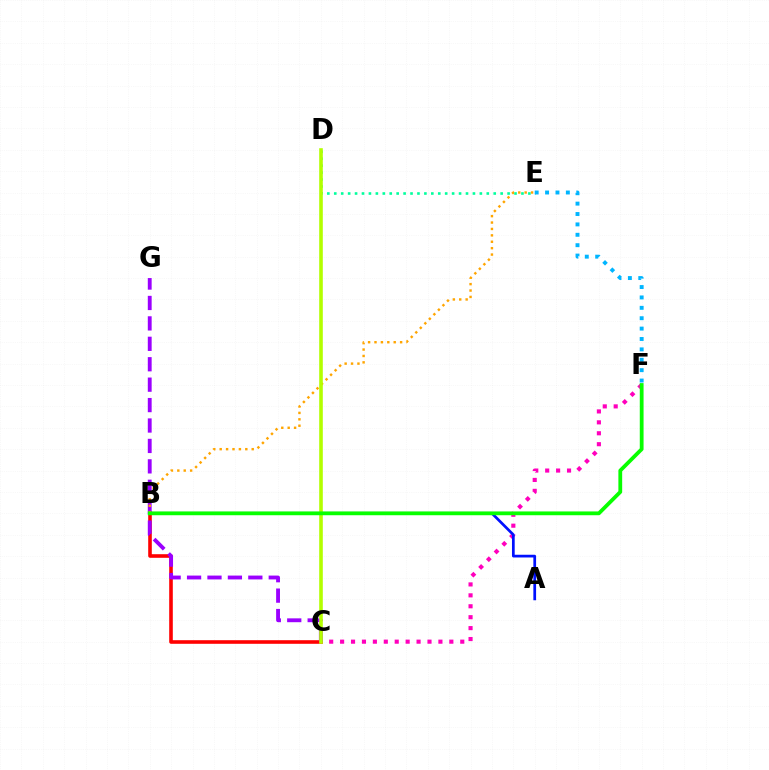{('C', 'F'): [{'color': '#ff00bd', 'line_style': 'dotted', 'thickness': 2.97}], ('B', 'C'): [{'color': '#ff0000', 'line_style': 'solid', 'thickness': 2.59}], ('A', 'B'): [{'color': '#0010ff', 'line_style': 'solid', 'thickness': 1.96}], ('D', 'E'): [{'color': '#00ff9d', 'line_style': 'dotted', 'thickness': 1.88}], ('C', 'G'): [{'color': '#9b00ff', 'line_style': 'dashed', 'thickness': 2.77}], ('B', 'E'): [{'color': '#ffa500', 'line_style': 'dotted', 'thickness': 1.74}], ('C', 'D'): [{'color': '#b3ff00', 'line_style': 'solid', 'thickness': 2.6}], ('E', 'F'): [{'color': '#00b5ff', 'line_style': 'dotted', 'thickness': 2.82}], ('B', 'F'): [{'color': '#08ff00', 'line_style': 'solid', 'thickness': 2.73}]}